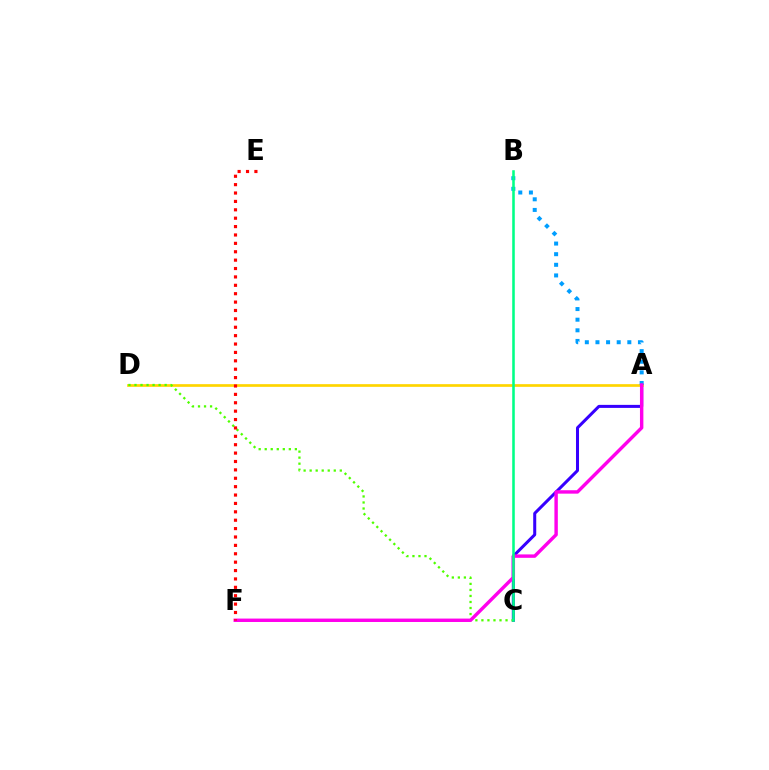{('A', 'C'): [{'color': '#3700ff', 'line_style': 'solid', 'thickness': 2.18}], ('A', 'D'): [{'color': '#ffd500', 'line_style': 'solid', 'thickness': 1.94}], ('A', 'B'): [{'color': '#009eff', 'line_style': 'dotted', 'thickness': 2.89}], ('C', 'D'): [{'color': '#4fff00', 'line_style': 'dotted', 'thickness': 1.64}], ('A', 'F'): [{'color': '#ff00ed', 'line_style': 'solid', 'thickness': 2.46}], ('E', 'F'): [{'color': '#ff0000', 'line_style': 'dotted', 'thickness': 2.28}], ('B', 'C'): [{'color': '#00ff86', 'line_style': 'solid', 'thickness': 1.85}]}